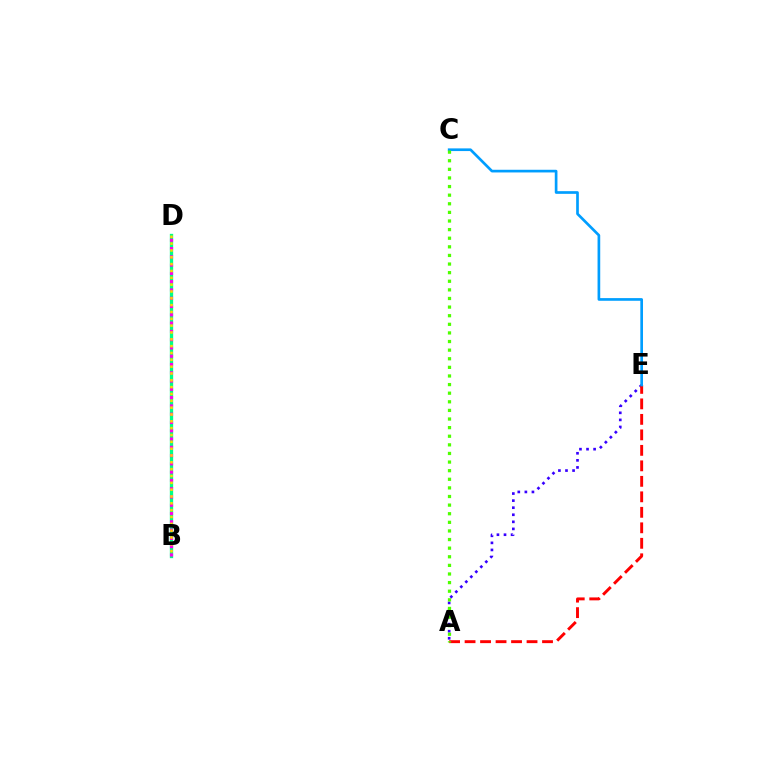{('B', 'D'): [{'color': '#00ff86', 'line_style': 'solid', 'thickness': 2.39}, {'color': '#ff00ed', 'line_style': 'dotted', 'thickness': 2.25}, {'color': '#ffd500', 'line_style': 'dotted', 'thickness': 1.86}], ('A', 'E'): [{'color': '#3700ff', 'line_style': 'dotted', 'thickness': 1.92}, {'color': '#ff0000', 'line_style': 'dashed', 'thickness': 2.1}], ('C', 'E'): [{'color': '#009eff', 'line_style': 'solid', 'thickness': 1.93}], ('A', 'C'): [{'color': '#4fff00', 'line_style': 'dotted', 'thickness': 2.34}]}